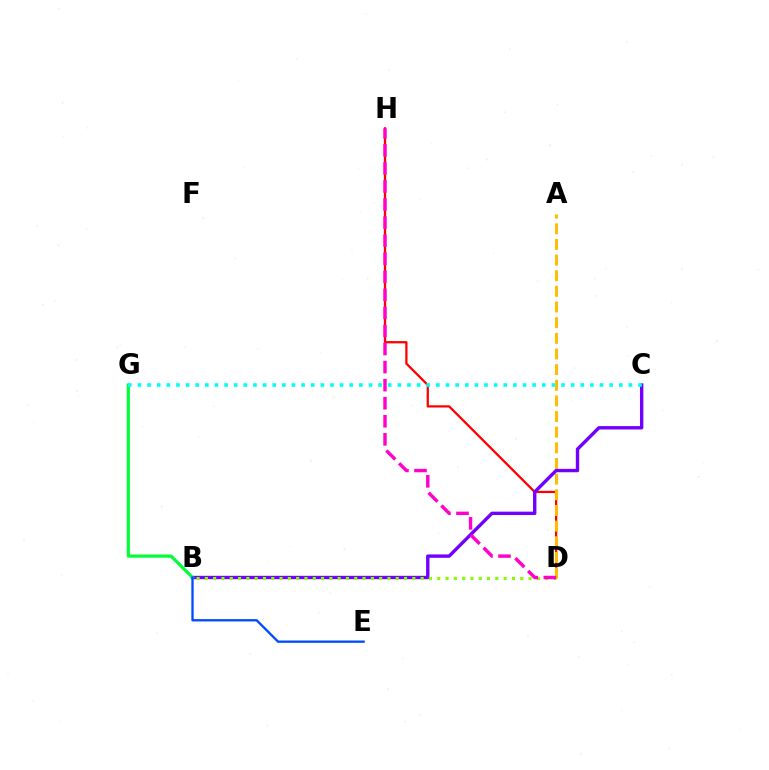{('D', 'H'): [{'color': '#ff0000', 'line_style': 'solid', 'thickness': 1.63}, {'color': '#ff00cf', 'line_style': 'dashed', 'thickness': 2.45}], ('A', 'D'): [{'color': '#ffbd00', 'line_style': 'dashed', 'thickness': 2.13}], ('B', 'C'): [{'color': '#7200ff', 'line_style': 'solid', 'thickness': 2.43}], ('B', 'G'): [{'color': '#00ff39', 'line_style': 'solid', 'thickness': 2.3}], ('C', 'G'): [{'color': '#00fff6', 'line_style': 'dotted', 'thickness': 2.62}], ('B', 'E'): [{'color': '#004bff', 'line_style': 'solid', 'thickness': 1.67}], ('B', 'D'): [{'color': '#84ff00', 'line_style': 'dotted', 'thickness': 2.25}]}